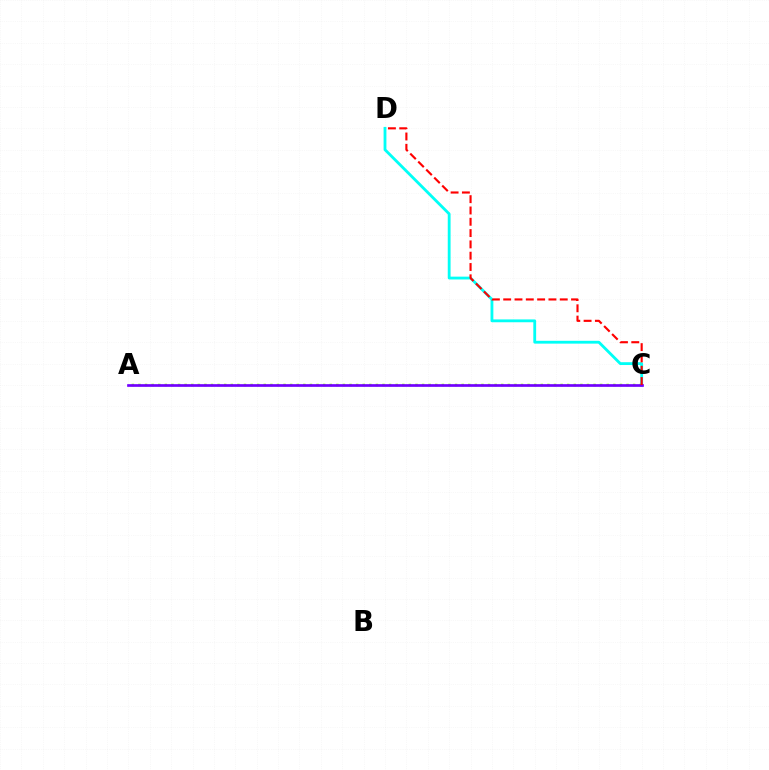{('C', 'D'): [{'color': '#00fff6', 'line_style': 'solid', 'thickness': 2.03}, {'color': '#ff0000', 'line_style': 'dashed', 'thickness': 1.54}], ('A', 'C'): [{'color': '#84ff00', 'line_style': 'dotted', 'thickness': 1.79}, {'color': '#7200ff', 'line_style': 'solid', 'thickness': 1.94}]}